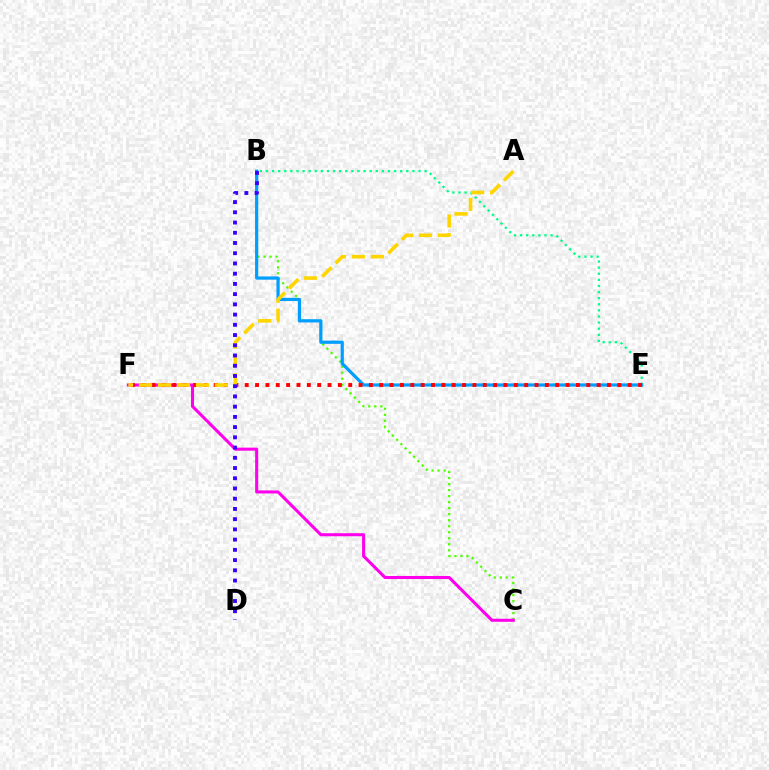{('B', 'C'): [{'color': '#4fff00', 'line_style': 'dotted', 'thickness': 1.64}], ('B', 'E'): [{'color': '#00ff86', 'line_style': 'dotted', 'thickness': 1.66}, {'color': '#009eff', 'line_style': 'solid', 'thickness': 2.32}], ('C', 'F'): [{'color': '#ff00ed', 'line_style': 'solid', 'thickness': 2.2}], ('E', 'F'): [{'color': '#ff0000', 'line_style': 'dotted', 'thickness': 2.81}], ('A', 'F'): [{'color': '#ffd500', 'line_style': 'dashed', 'thickness': 2.58}], ('B', 'D'): [{'color': '#3700ff', 'line_style': 'dotted', 'thickness': 2.78}]}